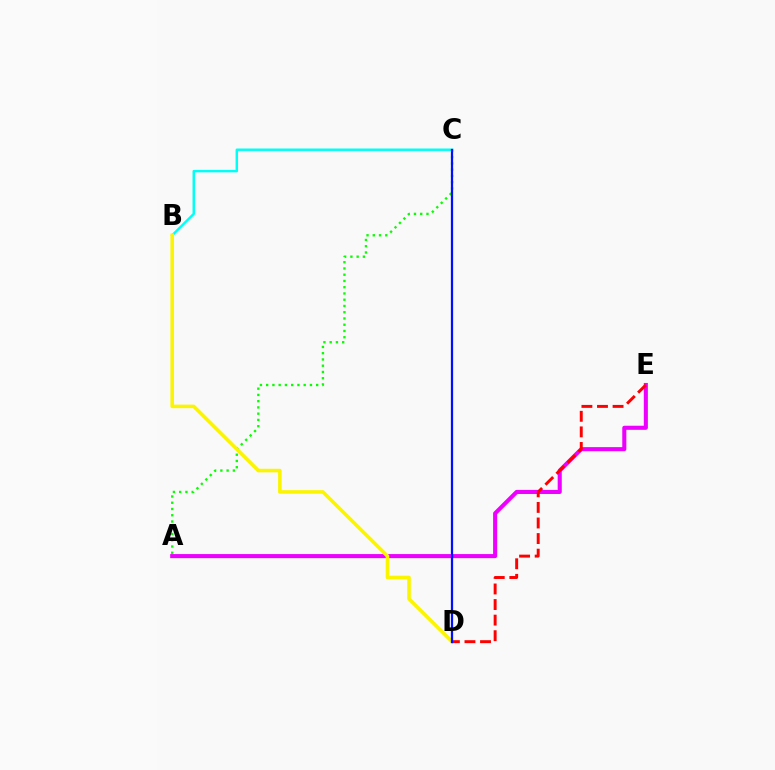{('A', 'C'): [{'color': '#08ff00', 'line_style': 'dotted', 'thickness': 1.7}], ('B', 'C'): [{'color': '#00fff6', 'line_style': 'solid', 'thickness': 1.77}], ('A', 'E'): [{'color': '#ee00ff', 'line_style': 'solid', 'thickness': 2.94}], ('B', 'D'): [{'color': '#fcf500', 'line_style': 'solid', 'thickness': 2.57}], ('D', 'E'): [{'color': '#ff0000', 'line_style': 'dashed', 'thickness': 2.12}], ('C', 'D'): [{'color': '#0010ff', 'line_style': 'solid', 'thickness': 1.62}]}